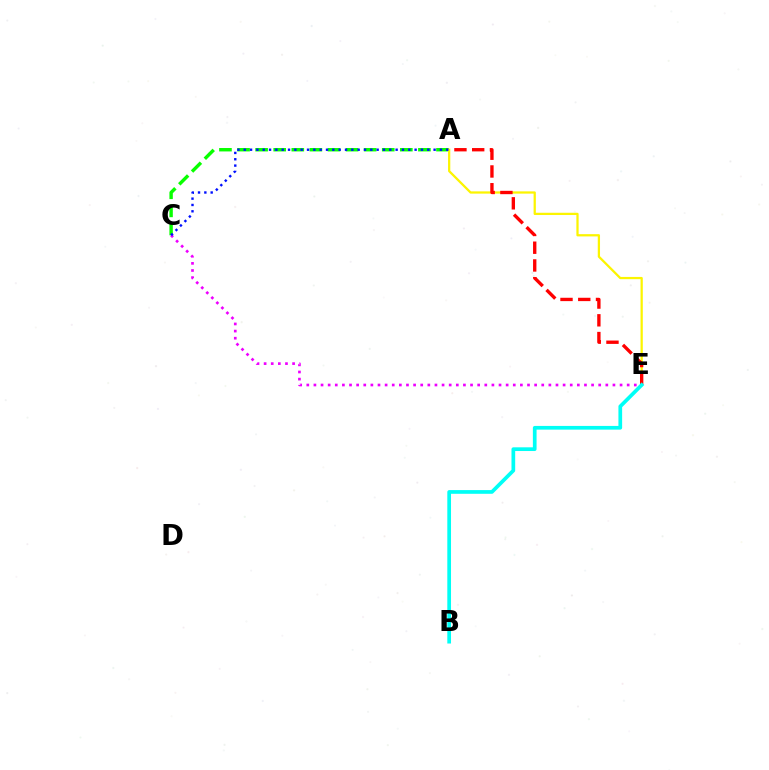{('A', 'C'): [{'color': '#08ff00', 'line_style': 'dashed', 'thickness': 2.46}, {'color': '#0010ff', 'line_style': 'dotted', 'thickness': 1.72}], ('A', 'E'): [{'color': '#fcf500', 'line_style': 'solid', 'thickness': 1.62}, {'color': '#ff0000', 'line_style': 'dashed', 'thickness': 2.41}], ('C', 'E'): [{'color': '#ee00ff', 'line_style': 'dotted', 'thickness': 1.93}], ('B', 'E'): [{'color': '#00fff6', 'line_style': 'solid', 'thickness': 2.67}]}